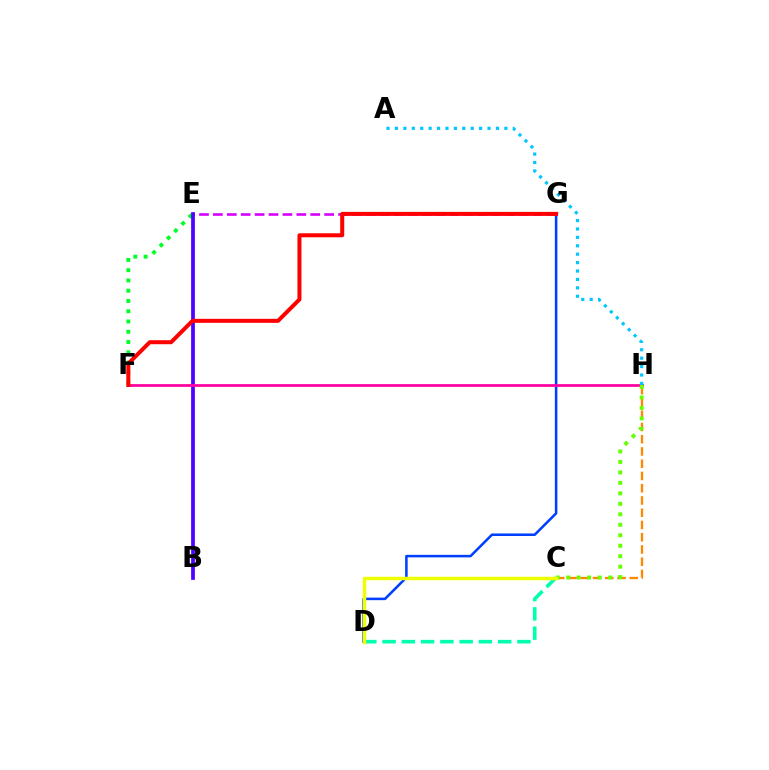{('D', 'G'): [{'color': '#003fff', 'line_style': 'solid', 'thickness': 1.83}], ('E', 'G'): [{'color': '#d600ff', 'line_style': 'dashed', 'thickness': 1.89}], ('E', 'F'): [{'color': '#00ff27', 'line_style': 'dotted', 'thickness': 2.79}], ('B', 'E'): [{'color': '#4f00ff', 'line_style': 'solid', 'thickness': 2.68}], ('F', 'H'): [{'color': '#ff00a0', 'line_style': 'solid', 'thickness': 1.97}], ('C', 'H'): [{'color': '#ff8800', 'line_style': 'dashed', 'thickness': 1.66}, {'color': '#66ff00', 'line_style': 'dotted', 'thickness': 2.85}], ('A', 'H'): [{'color': '#00c7ff', 'line_style': 'dotted', 'thickness': 2.29}], ('F', 'G'): [{'color': '#ff0000', 'line_style': 'solid', 'thickness': 2.88}], ('C', 'D'): [{'color': '#00ffaf', 'line_style': 'dashed', 'thickness': 2.62}, {'color': '#eeff00', 'line_style': 'solid', 'thickness': 2.48}]}